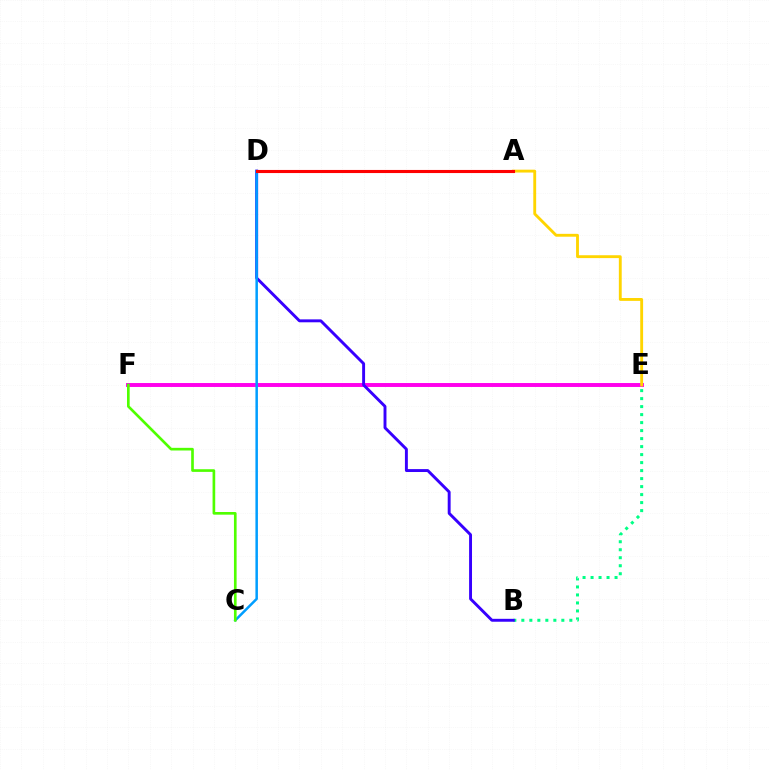{('B', 'E'): [{'color': '#00ff86', 'line_style': 'dotted', 'thickness': 2.17}], ('E', 'F'): [{'color': '#ff00ed', 'line_style': 'solid', 'thickness': 2.83}], ('B', 'D'): [{'color': '#3700ff', 'line_style': 'solid', 'thickness': 2.1}], ('A', 'E'): [{'color': '#ffd500', 'line_style': 'solid', 'thickness': 2.06}], ('C', 'D'): [{'color': '#009eff', 'line_style': 'solid', 'thickness': 1.81}], ('C', 'F'): [{'color': '#4fff00', 'line_style': 'solid', 'thickness': 1.91}], ('A', 'D'): [{'color': '#ff0000', 'line_style': 'solid', 'thickness': 2.23}]}